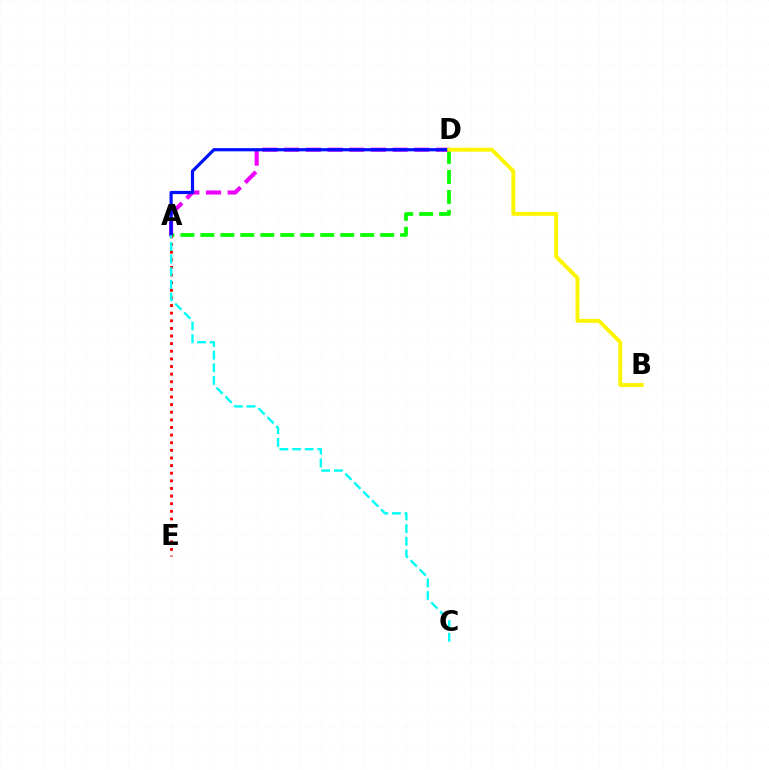{('A', 'D'): [{'color': '#08ff00', 'line_style': 'dashed', 'thickness': 2.71}, {'color': '#ee00ff', 'line_style': 'dashed', 'thickness': 2.95}, {'color': '#0010ff', 'line_style': 'solid', 'thickness': 2.3}], ('A', 'E'): [{'color': '#ff0000', 'line_style': 'dotted', 'thickness': 2.07}], ('A', 'C'): [{'color': '#00fff6', 'line_style': 'dashed', 'thickness': 1.72}], ('B', 'D'): [{'color': '#fcf500', 'line_style': 'solid', 'thickness': 2.83}]}